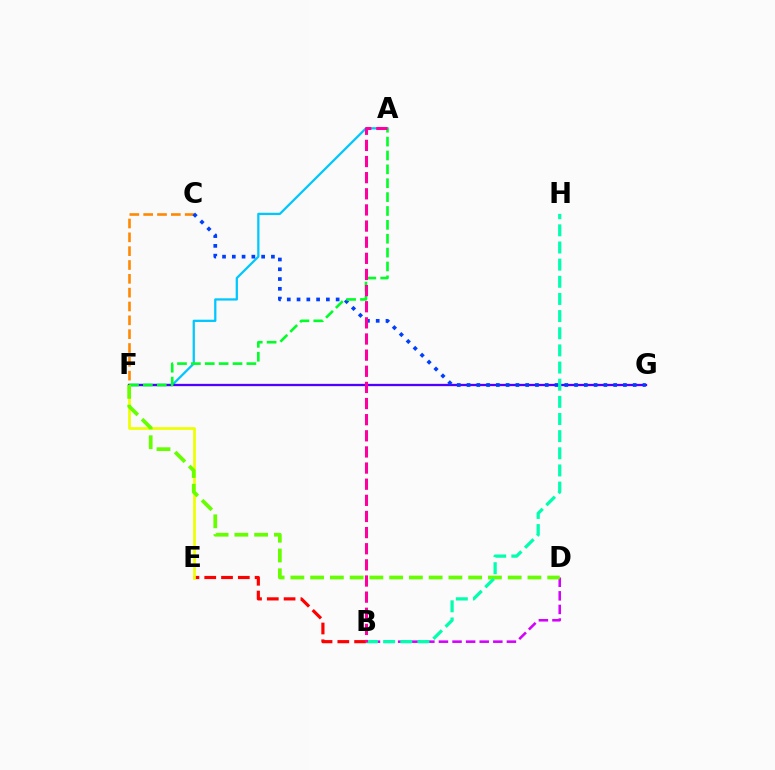{('B', 'E'): [{'color': '#ff0000', 'line_style': 'dashed', 'thickness': 2.28}], ('E', 'F'): [{'color': '#eeff00', 'line_style': 'solid', 'thickness': 1.96}], ('A', 'F'): [{'color': '#00c7ff', 'line_style': 'solid', 'thickness': 1.62}, {'color': '#00ff27', 'line_style': 'dashed', 'thickness': 1.88}], ('F', 'G'): [{'color': '#4f00ff', 'line_style': 'solid', 'thickness': 1.65}], ('C', 'F'): [{'color': '#ff8800', 'line_style': 'dashed', 'thickness': 1.88}], ('B', 'D'): [{'color': '#d600ff', 'line_style': 'dashed', 'thickness': 1.85}], ('C', 'G'): [{'color': '#003fff', 'line_style': 'dotted', 'thickness': 2.66}], ('D', 'F'): [{'color': '#66ff00', 'line_style': 'dashed', 'thickness': 2.68}], ('B', 'H'): [{'color': '#00ffaf', 'line_style': 'dashed', 'thickness': 2.33}], ('A', 'B'): [{'color': '#ff00a0', 'line_style': 'dashed', 'thickness': 2.19}]}